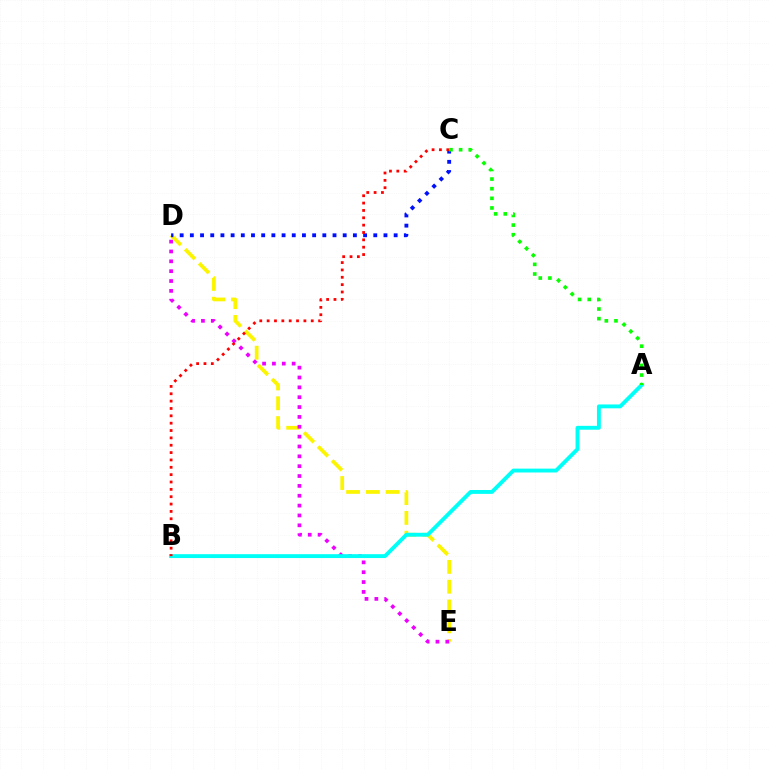{('D', 'E'): [{'color': '#fcf500', 'line_style': 'dashed', 'thickness': 2.69}, {'color': '#ee00ff', 'line_style': 'dotted', 'thickness': 2.68}], ('A', 'B'): [{'color': '#00fff6', 'line_style': 'solid', 'thickness': 2.79}], ('C', 'D'): [{'color': '#0010ff', 'line_style': 'dotted', 'thickness': 2.77}], ('B', 'C'): [{'color': '#ff0000', 'line_style': 'dotted', 'thickness': 2.0}], ('A', 'C'): [{'color': '#08ff00', 'line_style': 'dotted', 'thickness': 2.62}]}